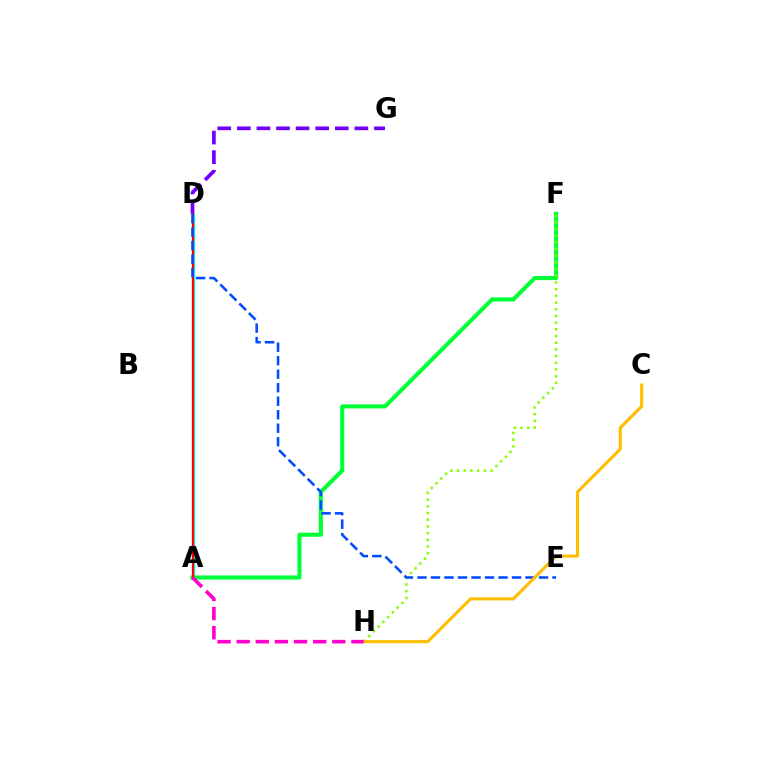{('A', 'D'): [{'color': '#00fff6', 'line_style': 'solid', 'thickness': 2.35}, {'color': '#ff0000', 'line_style': 'solid', 'thickness': 1.59}], ('A', 'F'): [{'color': '#00ff39', 'line_style': 'solid', 'thickness': 2.96}], ('F', 'H'): [{'color': '#84ff00', 'line_style': 'dotted', 'thickness': 1.82}], ('D', 'G'): [{'color': '#7200ff', 'line_style': 'dashed', 'thickness': 2.66}], ('D', 'E'): [{'color': '#004bff', 'line_style': 'dashed', 'thickness': 1.83}], ('C', 'H'): [{'color': '#ffbd00', 'line_style': 'solid', 'thickness': 2.23}], ('A', 'H'): [{'color': '#ff00cf', 'line_style': 'dashed', 'thickness': 2.6}]}